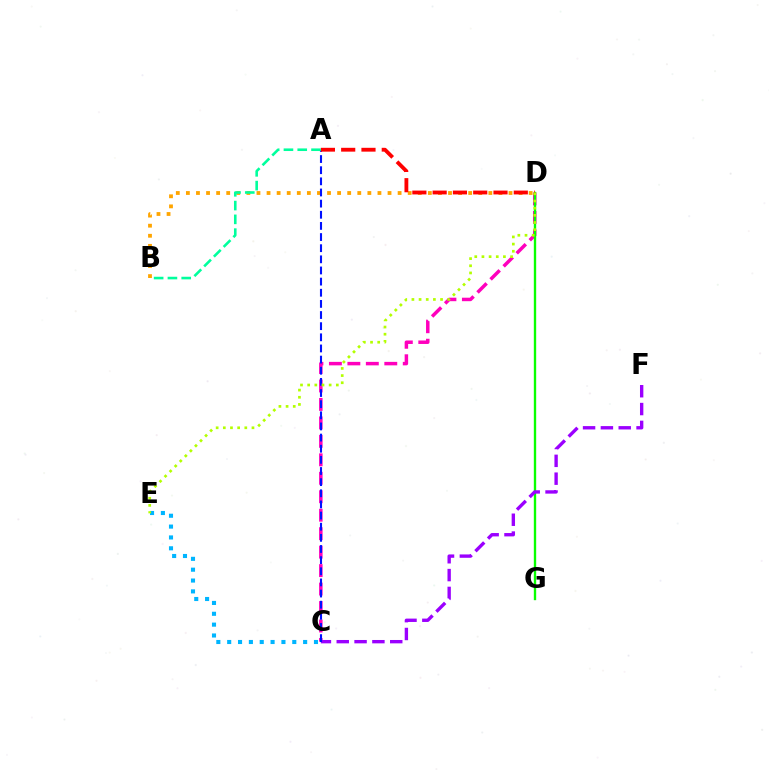{('B', 'D'): [{'color': '#ffa500', 'line_style': 'dotted', 'thickness': 2.74}], ('C', 'D'): [{'color': '#ff00bd', 'line_style': 'dashed', 'thickness': 2.51}], ('D', 'G'): [{'color': '#08ff00', 'line_style': 'solid', 'thickness': 1.7}], ('C', 'F'): [{'color': '#9b00ff', 'line_style': 'dashed', 'thickness': 2.42}], ('A', 'C'): [{'color': '#0010ff', 'line_style': 'dashed', 'thickness': 1.51}], ('A', 'D'): [{'color': '#ff0000', 'line_style': 'dashed', 'thickness': 2.76}], ('A', 'B'): [{'color': '#00ff9d', 'line_style': 'dashed', 'thickness': 1.87}], ('C', 'E'): [{'color': '#00b5ff', 'line_style': 'dotted', 'thickness': 2.95}], ('D', 'E'): [{'color': '#b3ff00', 'line_style': 'dotted', 'thickness': 1.95}]}